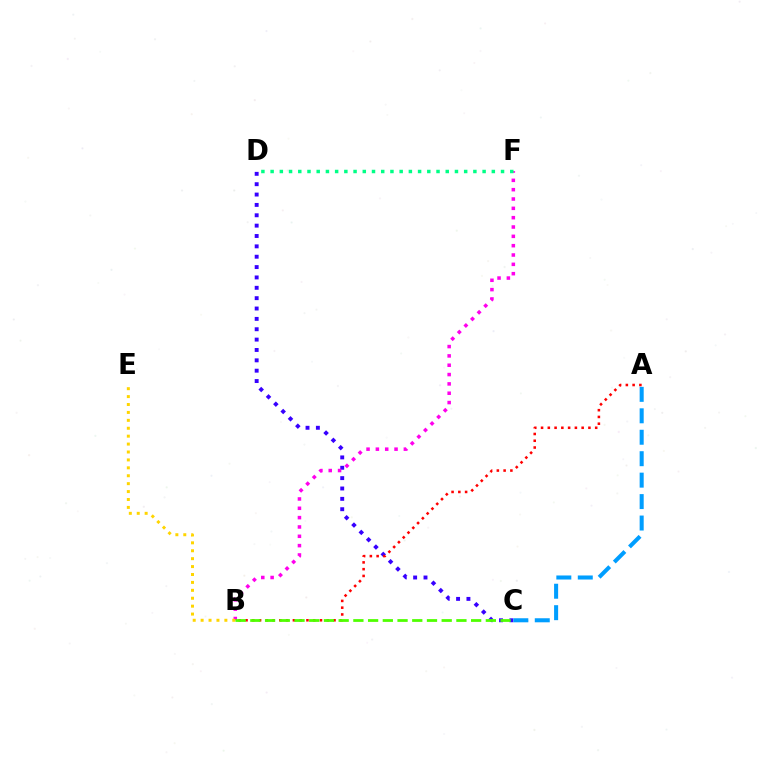{('C', 'D'): [{'color': '#3700ff', 'line_style': 'dotted', 'thickness': 2.81}], ('B', 'F'): [{'color': '#ff00ed', 'line_style': 'dotted', 'thickness': 2.54}], ('A', 'C'): [{'color': '#009eff', 'line_style': 'dashed', 'thickness': 2.91}], ('B', 'E'): [{'color': '#ffd500', 'line_style': 'dotted', 'thickness': 2.15}], ('D', 'F'): [{'color': '#00ff86', 'line_style': 'dotted', 'thickness': 2.5}], ('A', 'B'): [{'color': '#ff0000', 'line_style': 'dotted', 'thickness': 1.84}], ('B', 'C'): [{'color': '#4fff00', 'line_style': 'dashed', 'thickness': 2.0}]}